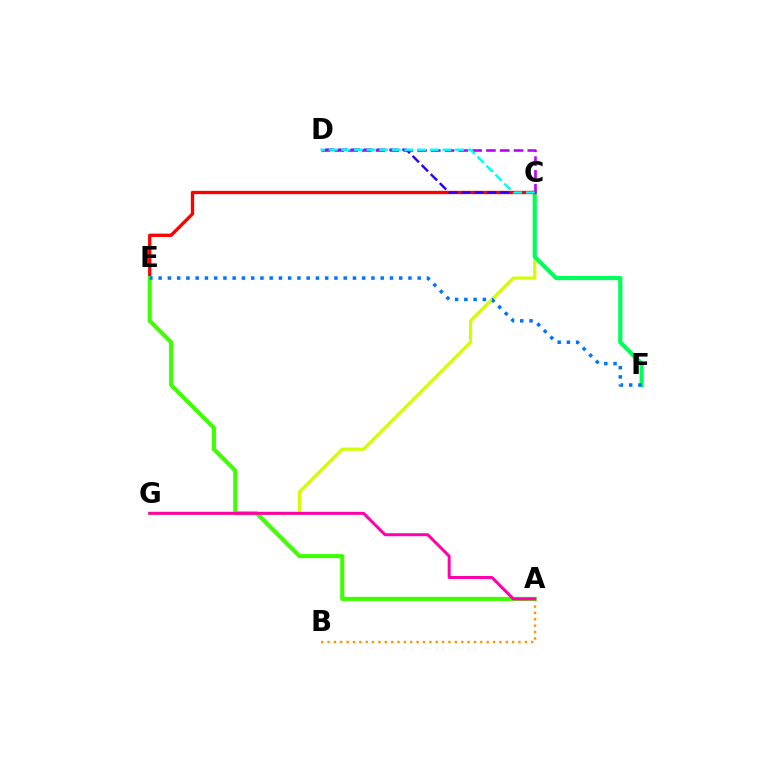{('C', 'G'): [{'color': '#d1ff00', 'line_style': 'solid', 'thickness': 2.28}], ('C', 'F'): [{'color': '#00ff5c', 'line_style': 'solid', 'thickness': 3.0}], ('C', 'E'): [{'color': '#ff0000', 'line_style': 'solid', 'thickness': 2.4}], ('C', 'D'): [{'color': '#2500ff', 'line_style': 'dashed', 'thickness': 1.74}, {'color': '#b900ff', 'line_style': 'dashed', 'thickness': 1.87}, {'color': '#00fff6', 'line_style': 'dashed', 'thickness': 1.72}], ('A', 'B'): [{'color': '#ff9400', 'line_style': 'dotted', 'thickness': 1.73}], ('A', 'E'): [{'color': '#3dff00', 'line_style': 'solid', 'thickness': 2.94}], ('A', 'G'): [{'color': '#ff00ac', 'line_style': 'solid', 'thickness': 2.15}], ('E', 'F'): [{'color': '#0074ff', 'line_style': 'dotted', 'thickness': 2.51}]}